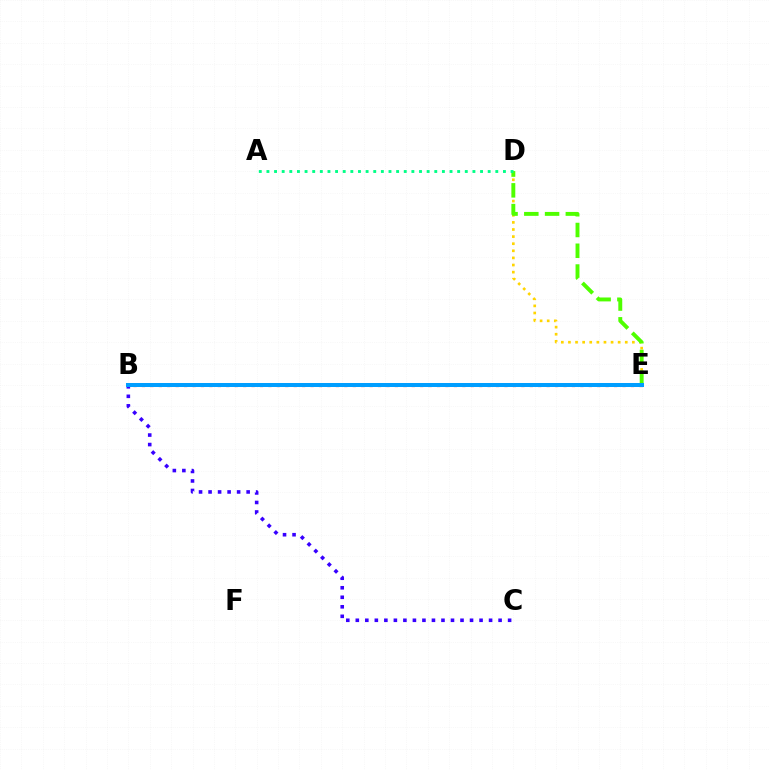{('B', 'E'): [{'color': '#ff00ed', 'line_style': 'dotted', 'thickness': 1.98}, {'color': '#ff0000', 'line_style': 'dotted', 'thickness': 2.29}, {'color': '#009eff', 'line_style': 'solid', 'thickness': 2.88}], ('D', 'E'): [{'color': '#ffd500', 'line_style': 'dotted', 'thickness': 1.93}, {'color': '#4fff00', 'line_style': 'dashed', 'thickness': 2.82}], ('B', 'C'): [{'color': '#3700ff', 'line_style': 'dotted', 'thickness': 2.59}], ('A', 'D'): [{'color': '#00ff86', 'line_style': 'dotted', 'thickness': 2.07}]}